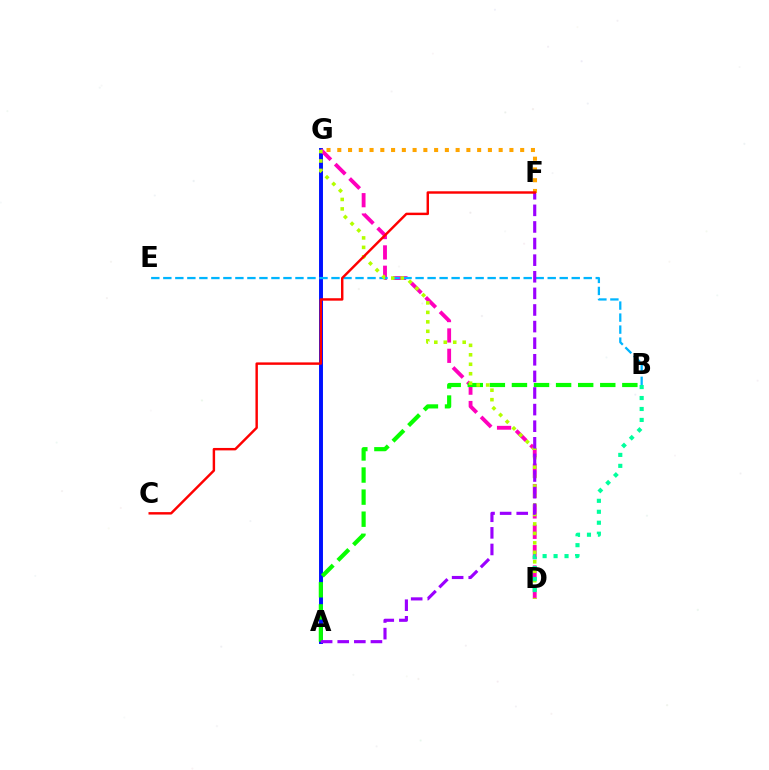{('A', 'G'): [{'color': '#0010ff', 'line_style': 'solid', 'thickness': 2.83}], ('D', 'G'): [{'color': '#ff00bd', 'line_style': 'dashed', 'thickness': 2.77}, {'color': '#b3ff00', 'line_style': 'dotted', 'thickness': 2.57}], ('A', 'B'): [{'color': '#08ff00', 'line_style': 'dashed', 'thickness': 3.0}], ('B', 'E'): [{'color': '#00b5ff', 'line_style': 'dashed', 'thickness': 1.63}], ('F', 'G'): [{'color': '#ffa500', 'line_style': 'dotted', 'thickness': 2.92}], ('B', 'D'): [{'color': '#00ff9d', 'line_style': 'dotted', 'thickness': 2.98}], ('A', 'F'): [{'color': '#9b00ff', 'line_style': 'dashed', 'thickness': 2.26}], ('C', 'F'): [{'color': '#ff0000', 'line_style': 'solid', 'thickness': 1.75}]}